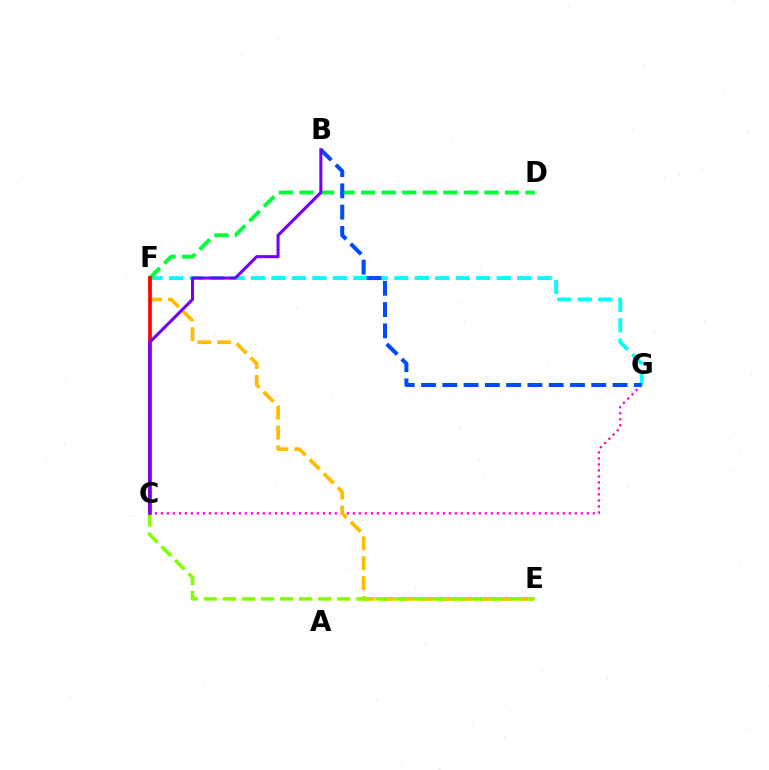{('C', 'G'): [{'color': '#ff00cf', 'line_style': 'dotted', 'thickness': 1.63}], ('F', 'G'): [{'color': '#00fff6', 'line_style': 'dashed', 'thickness': 2.78}], ('D', 'F'): [{'color': '#00ff39', 'line_style': 'dashed', 'thickness': 2.79}], ('B', 'G'): [{'color': '#004bff', 'line_style': 'dashed', 'thickness': 2.89}], ('E', 'F'): [{'color': '#ffbd00', 'line_style': 'dashed', 'thickness': 2.7}], ('C', 'F'): [{'color': '#ff0000', 'line_style': 'solid', 'thickness': 2.66}], ('C', 'E'): [{'color': '#84ff00', 'line_style': 'dashed', 'thickness': 2.59}], ('B', 'C'): [{'color': '#7200ff', 'line_style': 'solid', 'thickness': 2.2}]}